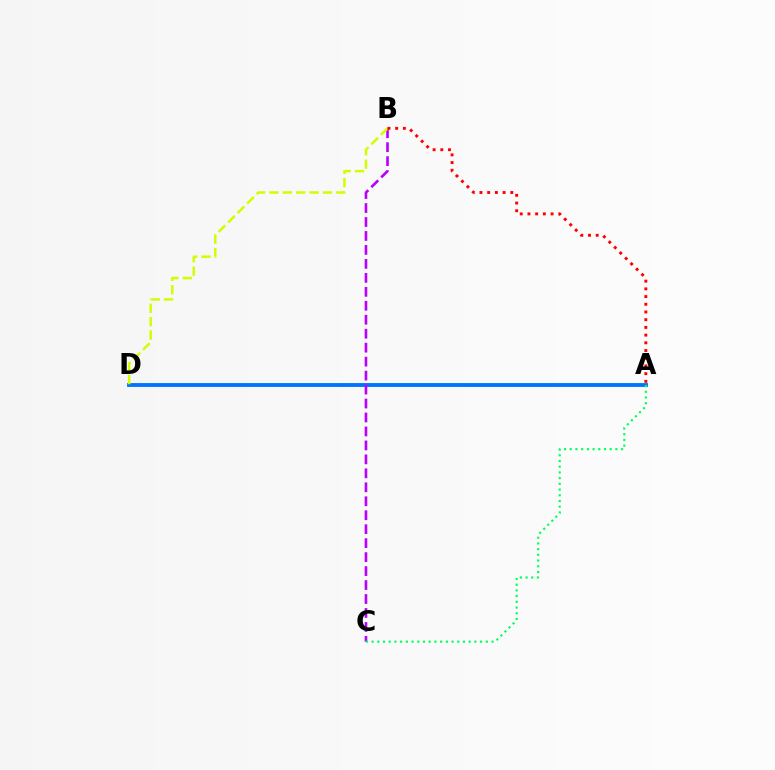{('A', 'D'): [{'color': '#0074ff', 'line_style': 'solid', 'thickness': 2.77}], ('B', 'C'): [{'color': '#b900ff', 'line_style': 'dashed', 'thickness': 1.9}], ('B', 'D'): [{'color': '#d1ff00', 'line_style': 'dashed', 'thickness': 1.82}], ('A', 'B'): [{'color': '#ff0000', 'line_style': 'dotted', 'thickness': 2.09}], ('A', 'C'): [{'color': '#00ff5c', 'line_style': 'dotted', 'thickness': 1.55}]}